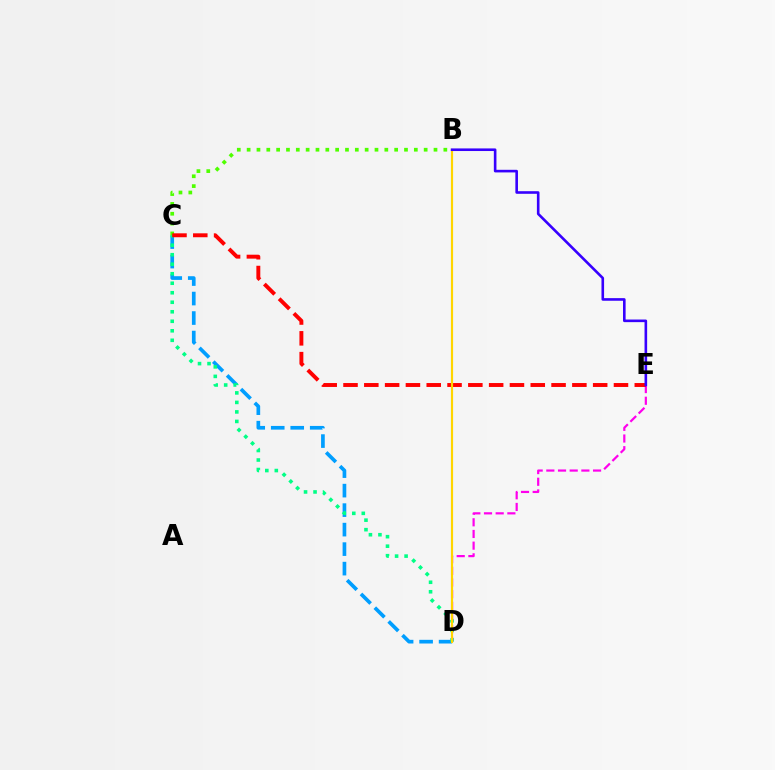{('C', 'D'): [{'color': '#009eff', 'line_style': 'dashed', 'thickness': 2.65}, {'color': '#00ff86', 'line_style': 'dotted', 'thickness': 2.58}], ('D', 'E'): [{'color': '#ff00ed', 'line_style': 'dashed', 'thickness': 1.59}], ('B', 'C'): [{'color': '#4fff00', 'line_style': 'dotted', 'thickness': 2.67}], ('C', 'E'): [{'color': '#ff0000', 'line_style': 'dashed', 'thickness': 2.83}], ('B', 'D'): [{'color': '#ffd500', 'line_style': 'solid', 'thickness': 1.57}], ('B', 'E'): [{'color': '#3700ff', 'line_style': 'solid', 'thickness': 1.88}]}